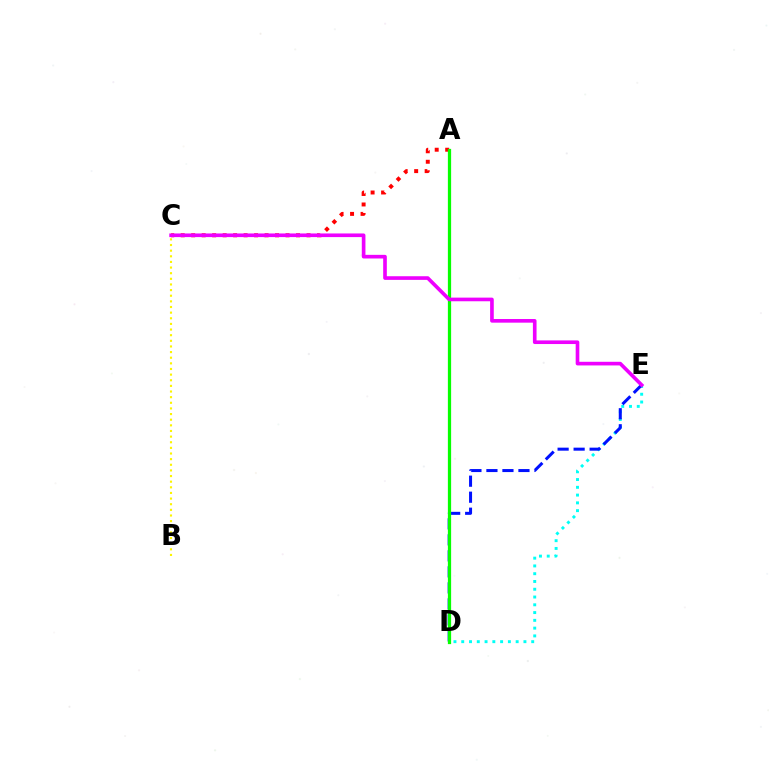{('D', 'E'): [{'color': '#00fff6', 'line_style': 'dotted', 'thickness': 2.11}, {'color': '#0010ff', 'line_style': 'dashed', 'thickness': 2.17}], ('A', 'C'): [{'color': '#ff0000', 'line_style': 'dotted', 'thickness': 2.85}], ('B', 'C'): [{'color': '#fcf500', 'line_style': 'dotted', 'thickness': 1.53}], ('A', 'D'): [{'color': '#08ff00', 'line_style': 'solid', 'thickness': 2.34}], ('C', 'E'): [{'color': '#ee00ff', 'line_style': 'solid', 'thickness': 2.62}]}